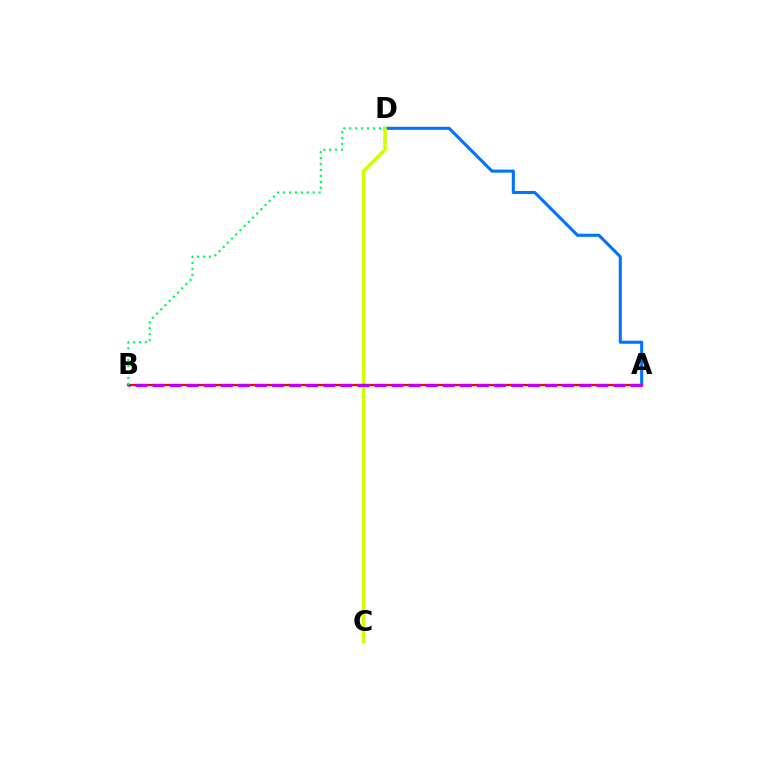{('A', 'D'): [{'color': '#0074ff', 'line_style': 'solid', 'thickness': 2.21}], ('C', 'D'): [{'color': '#d1ff00', 'line_style': 'solid', 'thickness': 2.54}], ('A', 'B'): [{'color': '#ff0000', 'line_style': 'solid', 'thickness': 1.63}, {'color': '#b900ff', 'line_style': 'dashed', 'thickness': 2.32}], ('B', 'D'): [{'color': '#00ff5c', 'line_style': 'dotted', 'thickness': 1.61}]}